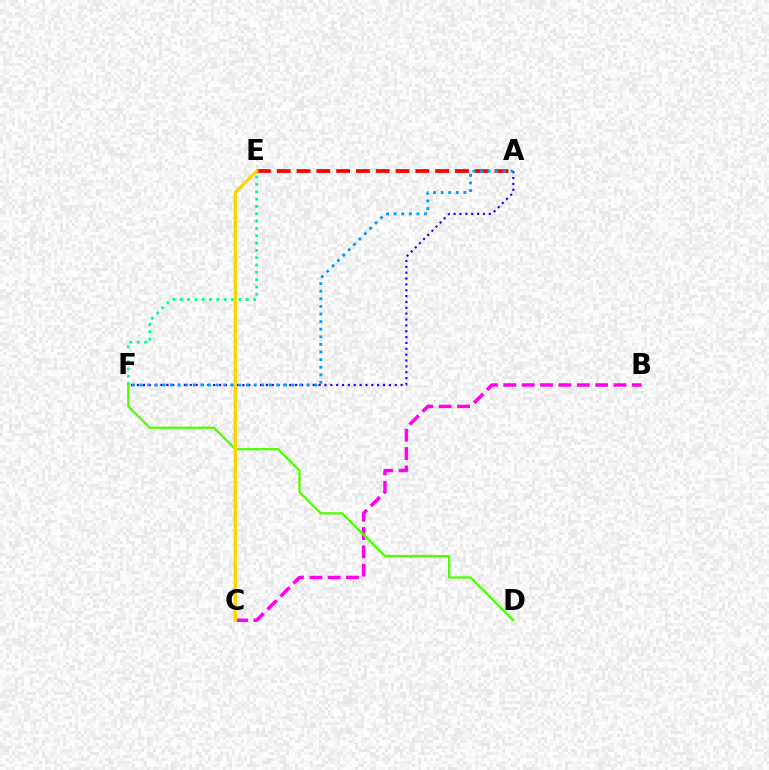{('E', 'F'): [{'color': '#00ff86', 'line_style': 'dotted', 'thickness': 1.99}], ('B', 'C'): [{'color': '#ff00ed', 'line_style': 'dashed', 'thickness': 2.49}], ('A', 'F'): [{'color': '#3700ff', 'line_style': 'dotted', 'thickness': 1.59}, {'color': '#009eff', 'line_style': 'dotted', 'thickness': 2.06}], ('A', 'E'): [{'color': '#ff0000', 'line_style': 'dashed', 'thickness': 2.69}], ('D', 'F'): [{'color': '#4fff00', 'line_style': 'solid', 'thickness': 1.65}], ('C', 'E'): [{'color': '#ffd500', 'line_style': 'solid', 'thickness': 2.45}]}